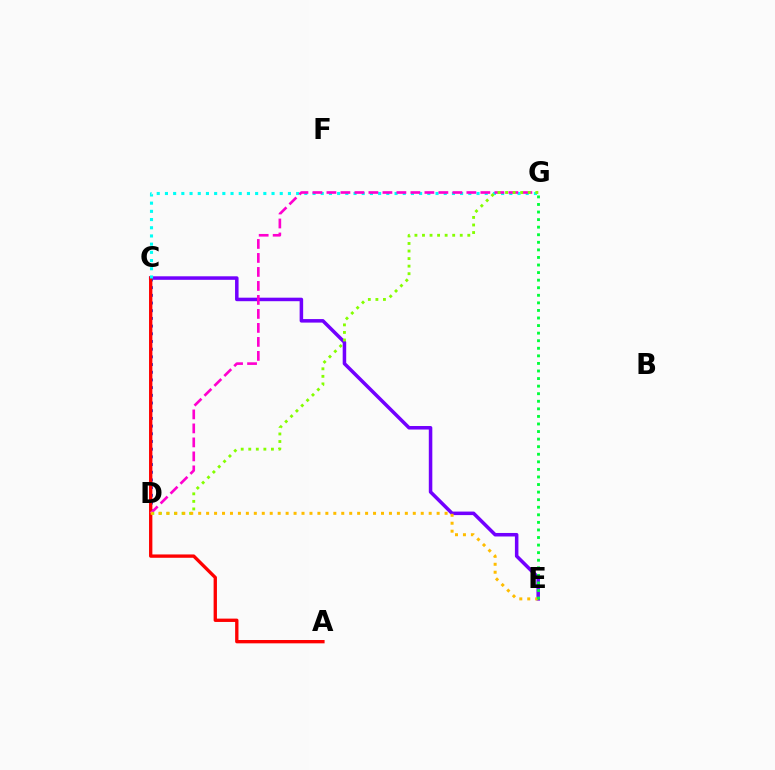{('C', 'E'): [{'color': '#7200ff', 'line_style': 'solid', 'thickness': 2.54}], ('C', 'D'): [{'color': '#004bff', 'line_style': 'dotted', 'thickness': 2.09}], ('A', 'C'): [{'color': '#ff0000', 'line_style': 'solid', 'thickness': 2.4}], ('C', 'G'): [{'color': '#00fff6', 'line_style': 'dotted', 'thickness': 2.23}], ('D', 'G'): [{'color': '#ff00cf', 'line_style': 'dashed', 'thickness': 1.9}, {'color': '#84ff00', 'line_style': 'dotted', 'thickness': 2.05}], ('D', 'E'): [{'color': '#ffbd00', 'line_style': 'dotted', 'thickness': 2.16}], ('E', 'G'): [{'color': '#00ff39', 'line_style': 'dotted', 'thickness': 2.06}]}